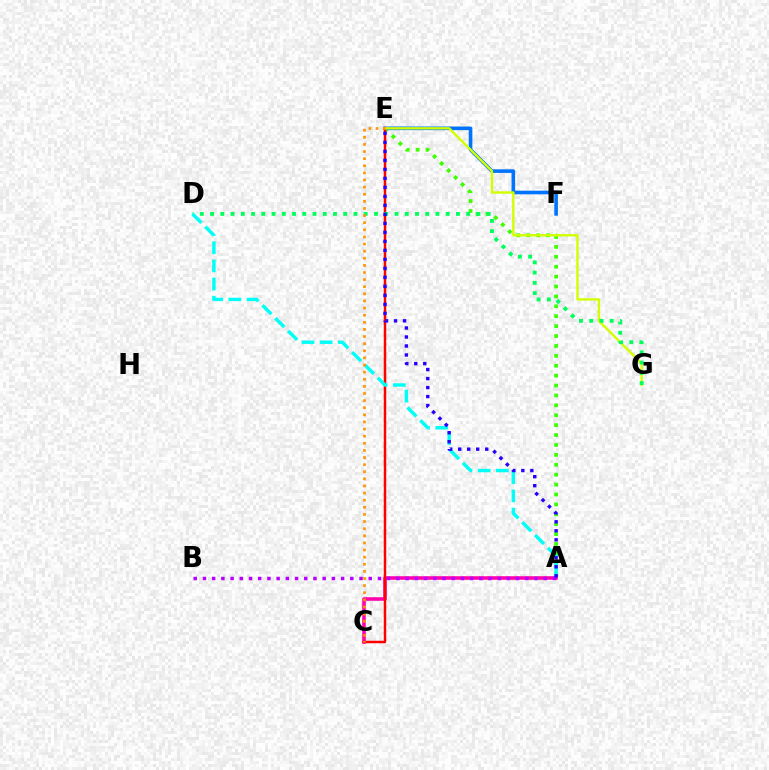{('A', 'E'): [{'color': '#3dff00', 'line_style': 'dotted', 'thickness': 2.69}, {'color': '#2500ff', 'line_style': 'dotted', 'thickness': 2.44}], ('A', 'C'): [{'color': '#ff00ac', 'line_style': 'solid', 'thickness': 2.57}], ('E', 'F'): [{'color': '#0074ff', 'line_style': 'solid', 'thickness': 2.6}], ('A', 'B'): [{'color': '#b900ff', 'line_style': 'dotted', 'thickness': 2.5}], ('C', 'E'): [{'color': '#ff0000', 'line_style': 'solid', 'thickness': 1.79}, {'color': '#ff9400', 'line_style': 'dotted', 'thickness': 1.93}], ('E', 'G'): [{'color': '#d1ff00', 'line_style': 'solid', 'thickness': 1.72}], ('D', 'G'): [{'color': '#00ff5c', 'line_style': 'dotted', 'thickness': 2.78}], ('A', 'D'): [{'color': '#00fff6', 'line_style': 'dashed', 'thickness': 2.47}]}